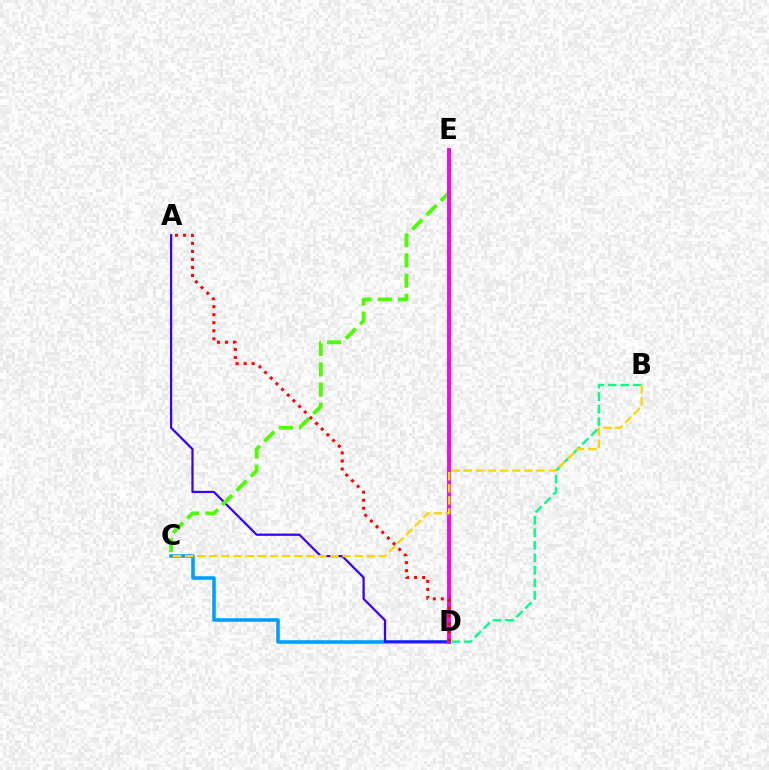{('C', 'D'): [{'color': '#009eff', 'line_style': 'solid', 'thickness': 2.54}], ('A', 'D'): [{'color': '#3700ff', 'line_style': 'solid', 'thickness': 1.62}, {'color': '#ff0000', 'line_style': 'dotted', 'thickness': 2.18}], ('B', 'D'): [{'color': '#00ff86', 'line_style': 'dashed', 'thickness': 1.7}], ('C', 'E'): [{'color': '#4fff00', 'line_style': 'dashed', 'thickness': 2.75}], ('D', 'E'): [{'color': '#ff00ed', 'line_style': 'solid', 'thickness': 2.78}], ('B', 'C'): [{'color': '#ffd500', 'line_style': 'dashed', 'thickness': 1.65}]}